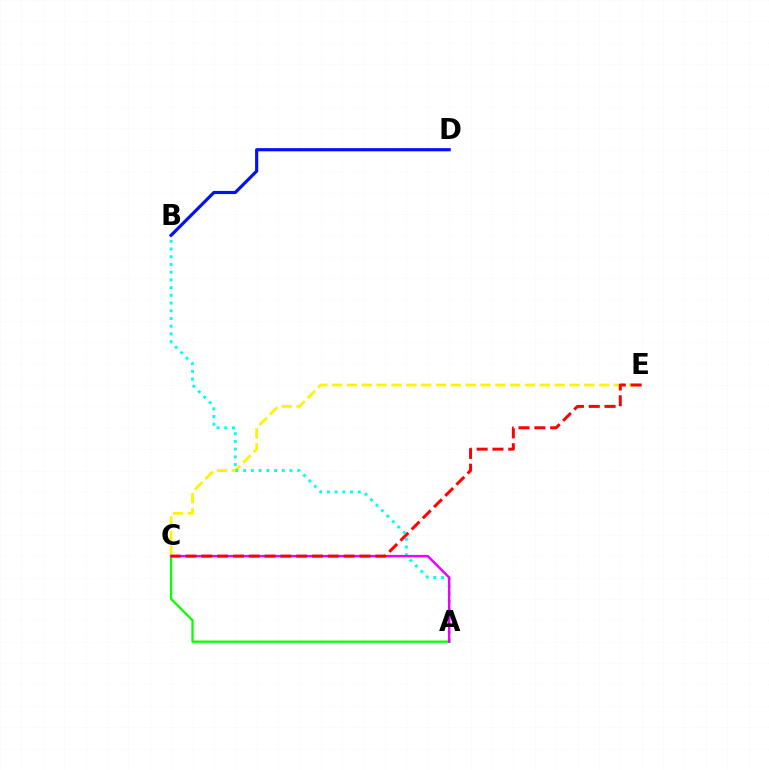{('C', 'E'): [{'color': '#fcf500', 'line_style': 'dashed', 'thickness': 2.02}, {'color': '#ff0000', 'line_style': 'dashed', 'thickness': 2.15}], ('B', 'D'): [{'color': '#0010ff', 'line_style': 'solid', 'thickness': 2.28}], ('A', 'B'): [{'color': '#00fff6', 'line_style': 'dotted', 'thickness': 2.1}], ('A', 'C'): [{'color': '#08ff00', 'line_style': 'solid', 'thickness': 1.63}, {'color': '#ee00ff', 'line_style': 'solid', 'thickness': 1.75}]}